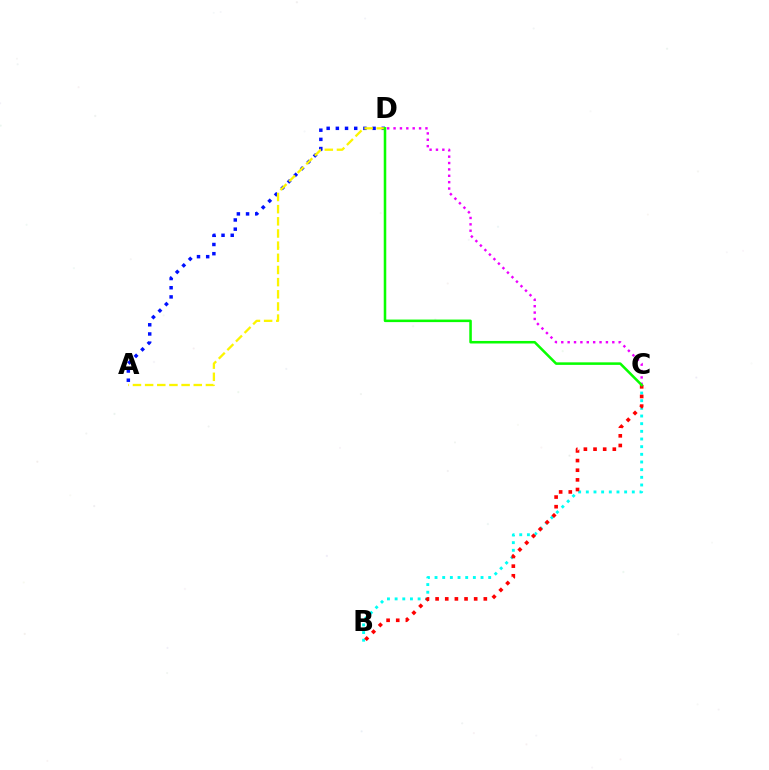{('A', 'D'): [{'color': '#0010ff', 'line_style': 'dotted', 'thickness': 2.5}, {'color': '#fcf500', 'line_style': 'dashed', 'thickness': 1.65}], ('B', 'C'): [{'color': '#00fff6', 'line_style': 'dotted', 'thickness': 2.08}, {'color': '#ff0000', 'line_style': 'dotted', 'thickness': 2.62}], ('C', 'D'): [{'color': '#ee00ff', 'line_style': 'dotted', 'thickness': 1.73}, {'color': '#08ff00', 'line_style': 'solid', 'thickness': 1.83}]}